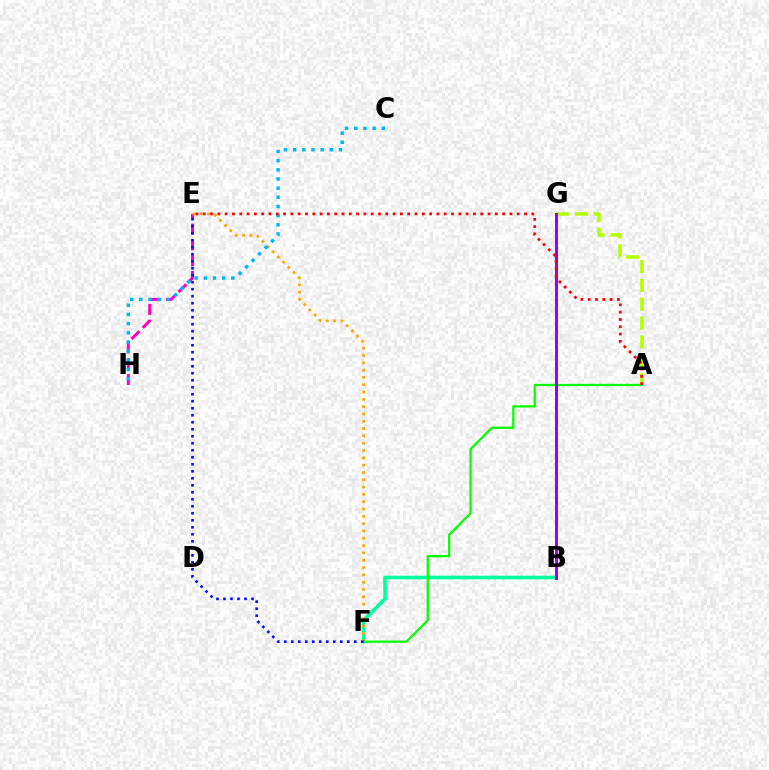{('B', 'F'): [{'color': '#00ff9d', 'line_style': 'solid', 'thickness': 2.6}], ('E', 'H'): [{'color': '#ff00bd', 'line_style': 'dashed', 'thickness': 2.15}], ('E', 'F'): [{'color': '#ffa500', 'line_style': 'dotted', 'thickness': 1.99}, {'color': '#0010ff', 'line_style': 'dotted', 'thickness': 1.9}], ('A', 'F'): [{'color': '#08ff00', 'line_style': 'solid', 'thickness': 1.63}], ('A', 'G'): [{'color': '#b3ff00', 'line_style': 'dashed', 'thickness': 2.56}], ('B', 'G'): [{'color': '#9b00ff', 'line_style': 'solid', 'thickness': 2.15}], ('C', 'H'): [{'color': '#00b5ff', 'line_style': 'dotted', 'thickness': 2.49}], ('A', 'E'): [{'color': '#ff0000', 'line_style': 'dotted', 'thickness': 1.98}]}